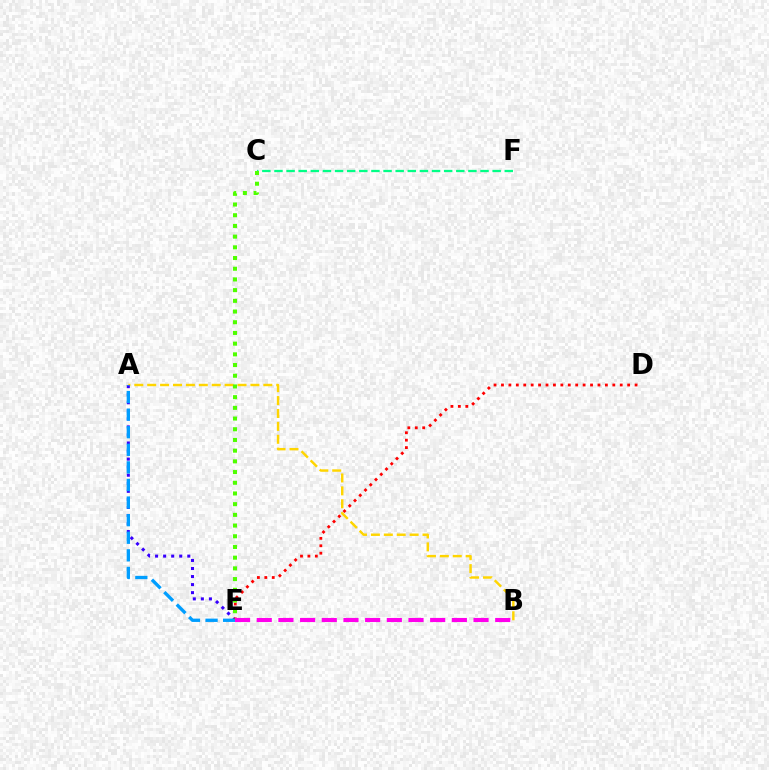{('C', 'F'): [{'color': '#00ff86', 'line_style': 'dashed', 'thickness': 1.65}], ('A', 'B'): [{'color': '#ffd500', 'line_style': 'dashed', 'thickness': 1.75}], ('A', 'E'): [{'color': '#3700ff', 'line_style': 'dotted', 'thickness': 2.19}, {'color': '#009eff', 'line_style': 'dashed', 'thickness': 2.39}], ('D', 'E'): [{'color': '#ff0000', 'line_style': 'dotted', 'thickness': 2.02}], ('C', 'E'): [{'color': '#4fff00', 'line_style': 'dotted', 'thickness': 2.91}], ('B', 'E'): [{'color': '#ff00ed', 'line_style': 'dashed', 'thickness': 2.95}]}